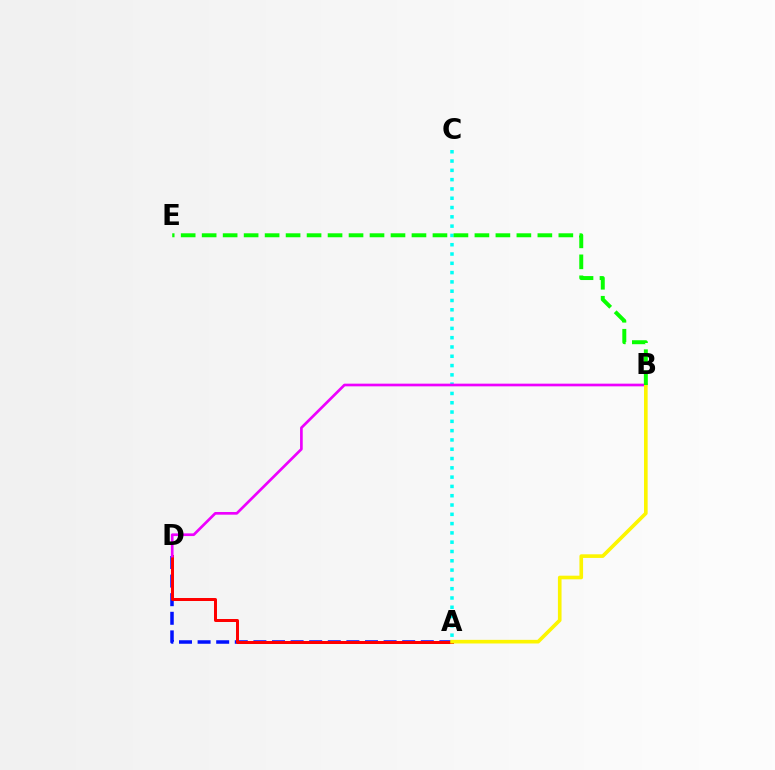{('A', 'D'): [{'color': '#0010ff', 'line_style': 'dashed', 'thickness': 2.53}, {'color': '#ff0000', 'line_style': 'solid', 'thickness': 2.16}], ('A', 'C'): [{'color': '#00fff6', 'line_style': 'dotted', 'thickness': 2.53}], ('B', 'D'): [{'color': '#ee00ff', 'line_style': 'solid', 'thickness': 1.93}], ('A', 'B'): [{'color': '#fcf500', 'line_style': 'solid', 'thickness': 2.62}], ('B', 'E'): [{'color': '#08ff00', 'line_style': 'dashed', 'thickness': 2.85}]}